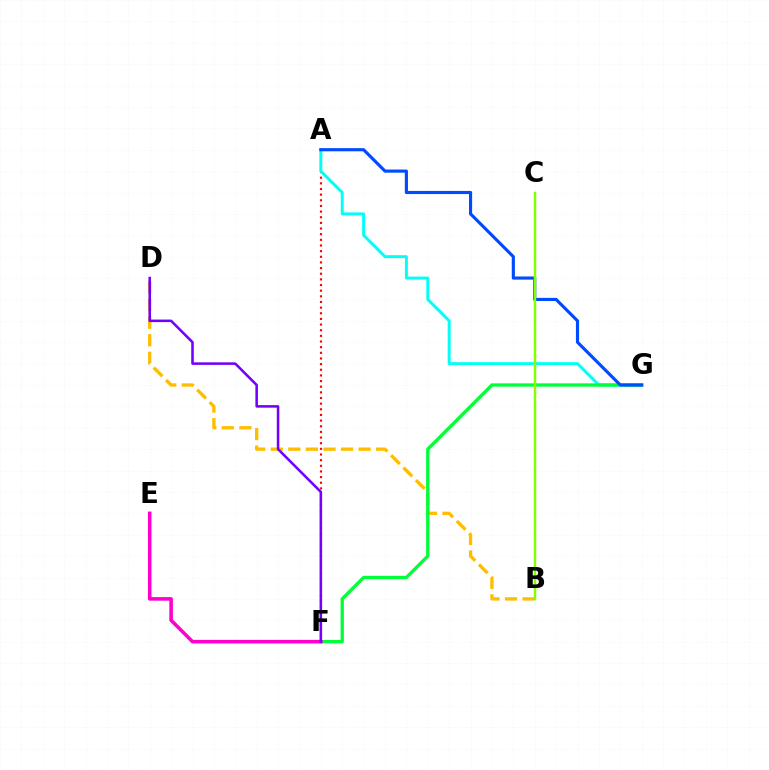{('B', 'D'): [{'color': '#ffbd00', 'line_style': 'dashed', 'thickness': 2.39}], ('A', 'F'): [{'color': '#ff0000', 'line_style': 'dotted', 'thickness': 1.53}], ('A', 'G'): [{'color': '#00fff6', 'line_style': 'solid', 'thickness': 2.12}, {'color': '#004bff', 'line_style': 'solid', 'thickness': 2.26}], ('F', 'G'): [{'color': '#00ff39', 'line_style': 'solid', 'thickness': 2.39}], ('E', 'F'): [{'color': '#ff00cf', 'line_style': 'solid', 'thickness': 2.57}], ('D', 'F'): [{'color': '#7200ff', 'line_style': 'solid', 'thickness': 1.84}], ('B', 'C'): [{'color': '#84ff00', 'line_style': 'solid', 'thickness': 1.78}]}